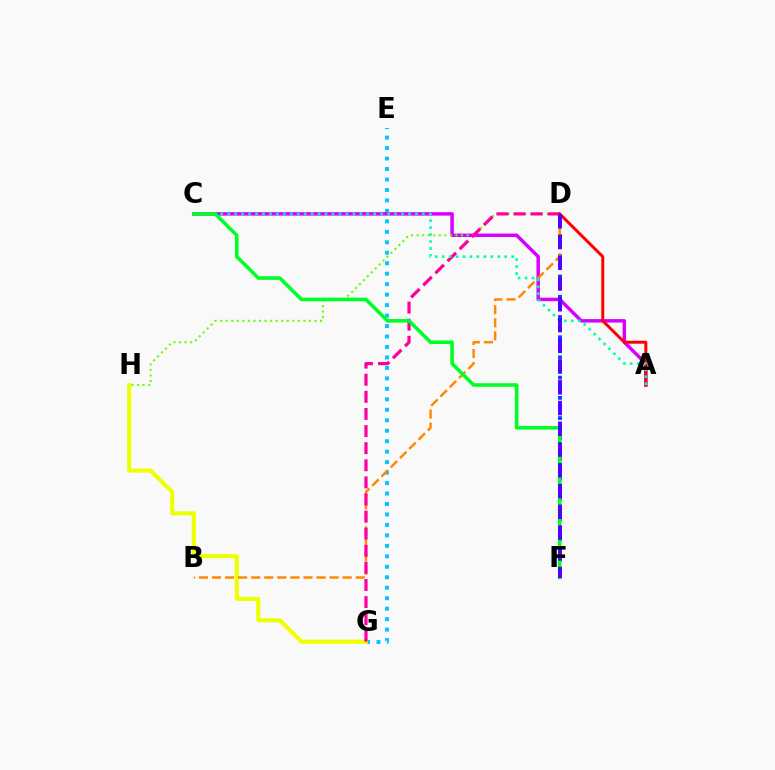{('D', 'F'): [{'color': '#003fff', 'line_style': 'dotted', 'thickness': 2.75}, {'color': '#4f00ff', 'line_style': 'dashed', 'thickness': 2.82}], ('E', 'G'): [{'color': '#00c7ff', 'line_style': 'dotted', 'thickness': 2.84}], ('A', 'C'): [{'color': '#d600ff', 'line_style': 'solid', 'thickness': 2.5}, {'color': '#00ffaf', 'line_style': 'dotted', 'thickness': 1.89}], ('D', 'H'): [{'color': '#66ff00', 'line_style': 'dotted', 'thickness': 1.51}], ('G', 'H'): [{'color': '#eeff00', 'line_style': 'solid', 'thickness': 2.96}], ('B', 'D'): [{'color': '#ff8800', 'line_style': 'dashed', 'thickness': 1.78}], ('D', 'G'): [{'color': '#ff00a0', 'line_style': 'dashed', 'thickness': 2.32}], ('A', 'D'): [{'color': '#ff0000', 'line_style': 'solid', 'thickness': 2.14}], ('C', 'F'): [{'color': '#00ff27', 'line_style': 'solid', 'thickness': 2.57}]}